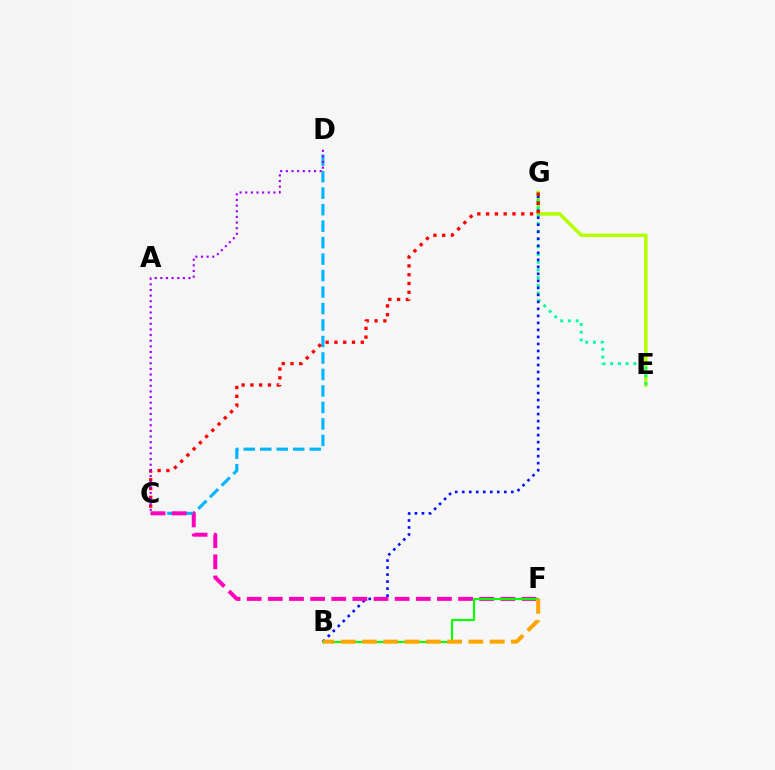{('C', 'D'): [{'color': '#00b5ff', 'line_style': 'dashed', 'thickness': 2.24}, {'color': '#9b00ff', 'line_style': 'dotted', 'thickness': 1.53}], ('E', 'G'): [{'color': '#b3ff00', 'line_style': 'solid', 'thickness': 2.52}, {'color': '#00ff9d', 'line_style': 'dotted', 'thickness': 2.1}], ('B', 'G'): [{'color': '#0010ff', 'line_style': 'dotted', 'thickness': 1.91}], ('C', 'F'): [{'color': '#ff00bd', 'line_style': 'dashed', 'thickness': 2.87}], ('B', 'F'): [{'color': '#08ff00', 'line_style': 'solid', 'thickness': 1.53}, {'color': '#ffa500', 'line_style': 'dashed', 'thickness': 2.89}], ('C', 'G'): [{'color': '#ff0000', 'line_style': 'dotted', 'thickness': 2.39}]}